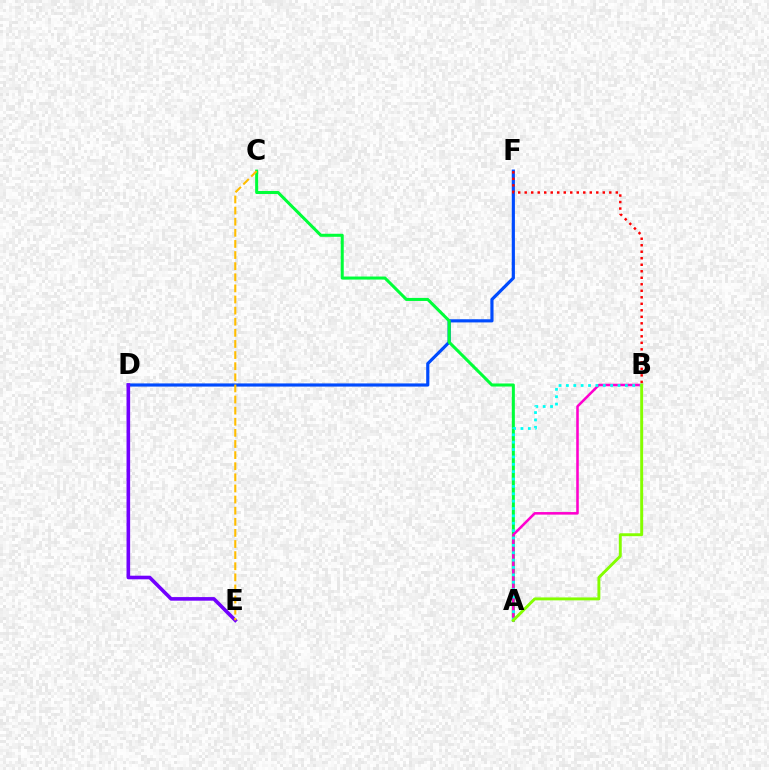{('D', 'F'): [{'color': '#004bff', 'line_style': 'solid', 'thickness': 2.28}], ('A', 'C'): [{'color': '#00ff39', 'line_style': 'solid', 'thickness': 2.19}], ('A', 'B'): [{'color': '#ff00cf', 'line_style': 'solid', 'thickness': 1.84}, {'color': '#00fff6', 'line_style': 'dotted', 'thickness': 2.0}, {'color': '#84ff00', 'line_style': 'solid', 'thickness': 2.1}], ('B', 'F'): [{'color': '#ff0000', 'line_style': 'dotted', 'thickness': 1.77}], ('D', 'E'): [{'color': '#7200ff', 'line_style': 'solid', 'thickness': 2.6}], ('C', 'E'): [{'color': '#ffbd00', 'line_style': 'dashed', 'thickness': 1.51}]}